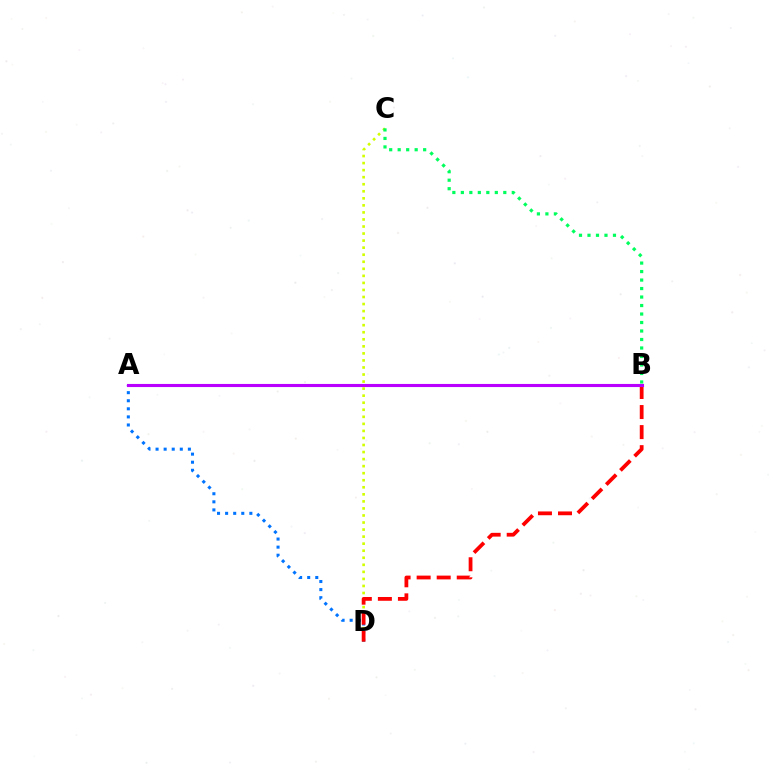{('C', 'D'): [{'color': '#d1ff00', 'line_style': 'dotted', 'thickness': 1.91}], ('A', 'D'): [{'color': '#0074ff', 'line_style': 'dotted', 'thickness': 2.2}], ('B', 'D'): [{'color': '#ff0000', 'line_style': 'dashed', 'thickness': 2.72}], ('B', 'C'): [{'color': '#00ff5c', 'line_style': 'dotted', 'thickness': 2.31}], ('A', 'B'): [{'color': '#b900ff', 'line_style': 'solid', 'thickness': 2.23}]}